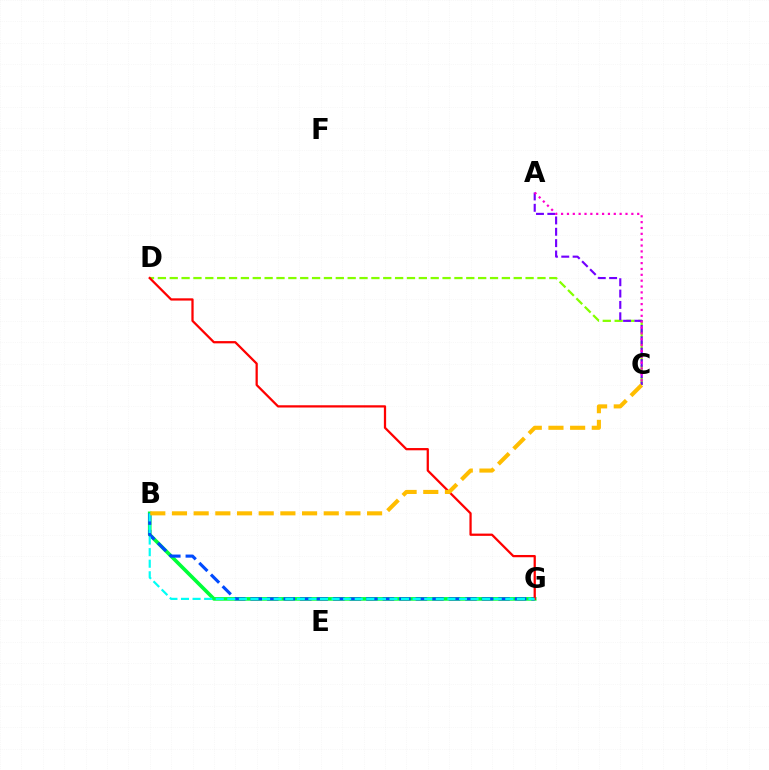{('C', 'D'): [{'color': '#84ff00', 'line_style': 'dashed', 'thickness': 1.61}], ('A', 'C'): [{'color': '#7200ff', 'line_style': 'dashed', 'thickness': 1.54}, {'color': '#ff00cf', 'line_style': 'dotted', 'thickness': 1.59}], ('B', 'G'): [{'color': '#00ff39', 'line_style': 'solid', 'thickness': 2.62}, {'color': '#004bff', 'line_style': 'dashed', 'thickness': 2.24}, {'color': '#00fff6', 'line_style': 'dashed', 'thickness': 1.57}], ('D', 'G'): [{'color': '#ff0000', 'line_style': 'solid', 'thickness': 1.62}], ('B', 'C'): [{'color': '#ffbd00', 'line_style': 'dashed', 'thickness': 2.95}]}